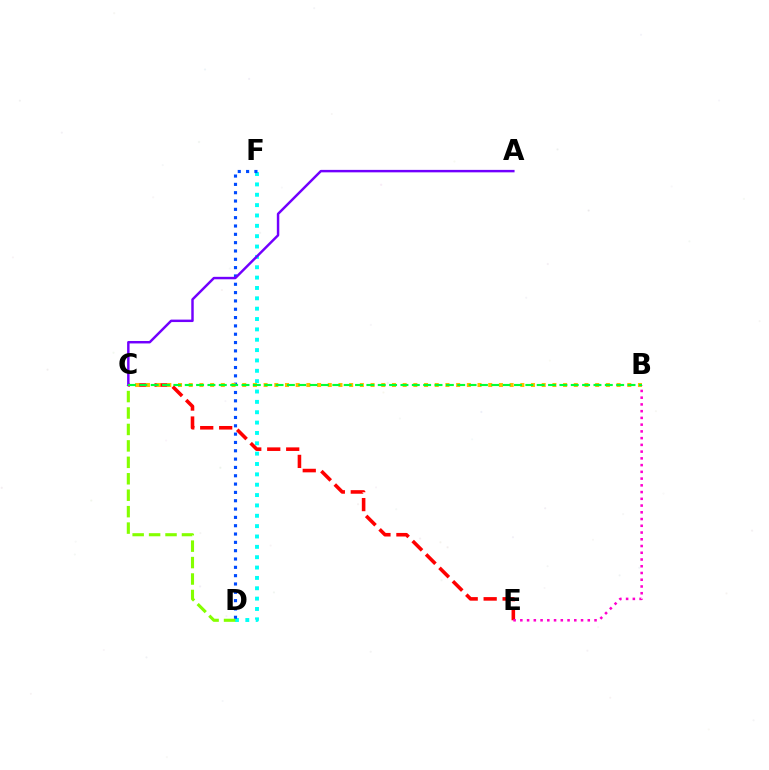{('D', 'F'): [{'color': '#00fff6', 'line_style': 'dotted', 'thickness': 2.81}, {'color': '#004bff', 'line_style': 'dotted', 'thickness': 2.26}], ('C', 'E'): [{'color': '#ff0000', 'line_style': 'dashed', 'thickness': 2.58}], ('B', 'C'): [{'color': '#ffbd00', 'line_style': 'dotted', 'thickness': 2.91}, {'color': '#00ff39', 'line_style': 'dashed', 'thickness': 1.54}], ('C', 'D'): [{'color': '#84ff00', 'line_style': 'dashed', 'thickness': 2.23}], ('B', 'E'): [{'color': '#ff00cf', 'line_style': 'dotted', 'thickness': 1.83}], ('A', 'C'): [{'color': '#7200ff', 'line_style': 'solid', 'thickness': 1.77}]}